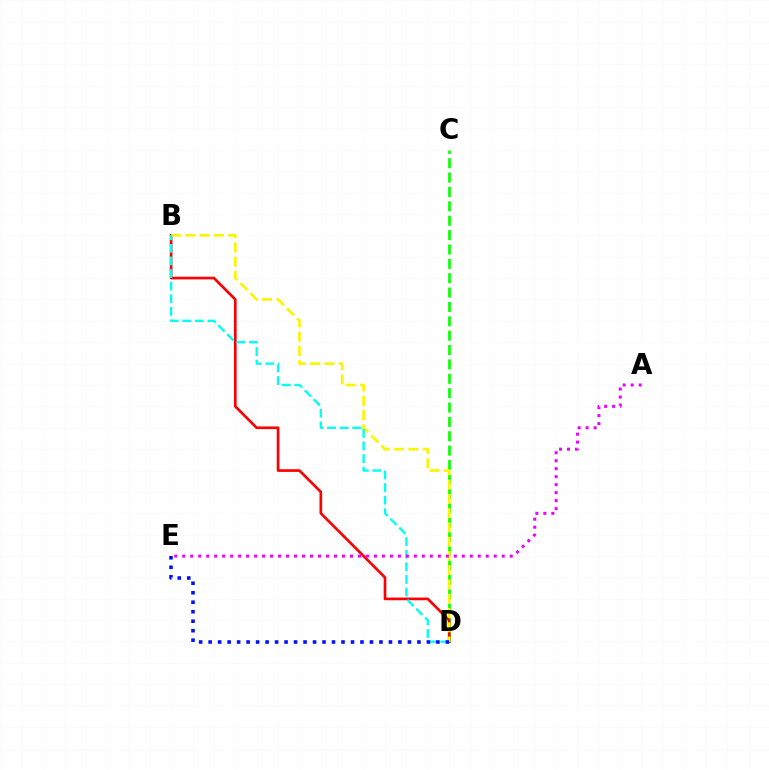{('C', 'D'): [{'color': '#08ff00', 'line_style': 'dashed', 'thickness': 1.95}], ('B', 'D'): [{'color': '#ff0000', 'line_style': 'solid', 'thickness': 1.93}, {'color': '#fcf500', 'line_style': 'dashed', 'thickness': 1.94}, {'color': '#00fff6', 'line_style': 'dashed', 'thickness': 1.71}], ('A', 'E'): [{'color': '#ee00ff', 'line_style': 'dotted', 'thickness': 2.17}], ('D', 'E'): [{'color': '#0010ff', 'line_style': 'dotted', 'thickness': 2.58}]}